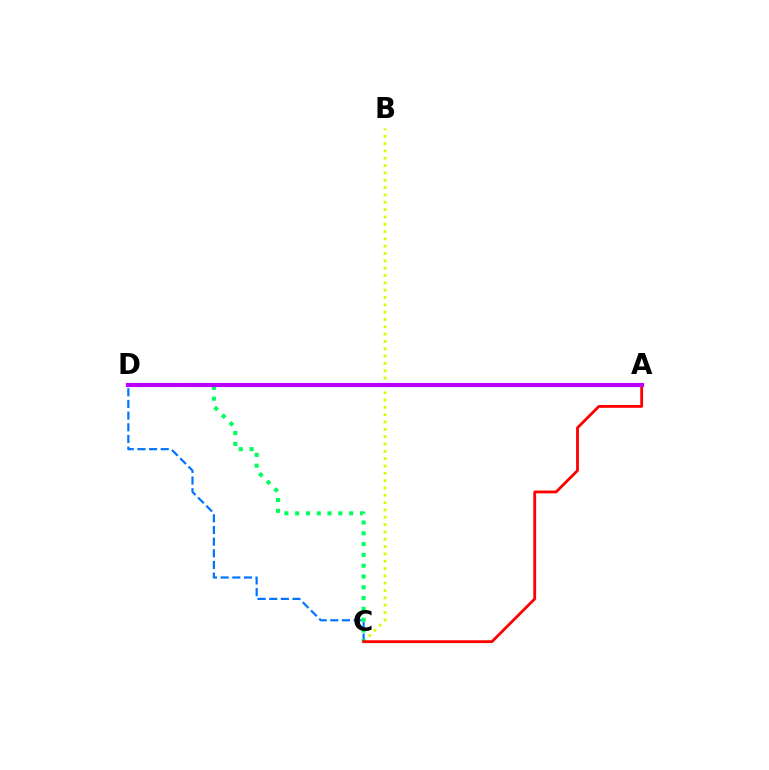{('B', 'C'): [{'color': '#d1ff00', 'line_style': 'dotted', 'thickness': 1.99}], ('C', 'D'): [{'color': '#0074ff', 'line_style': 'dashed', 'thickness': 1.58}, {'color': '#00ff5c', 'line_style': 'dotted', 'thickness': 2.94}], ('A', 'C'): [{'color': '#ff0000', 'line_style': 'solid', 'thickness': 2.03}], ('A', 'D'): [{'color': '#b900ff', 'line_style': 'solid', 'thickness': 3.0}]}